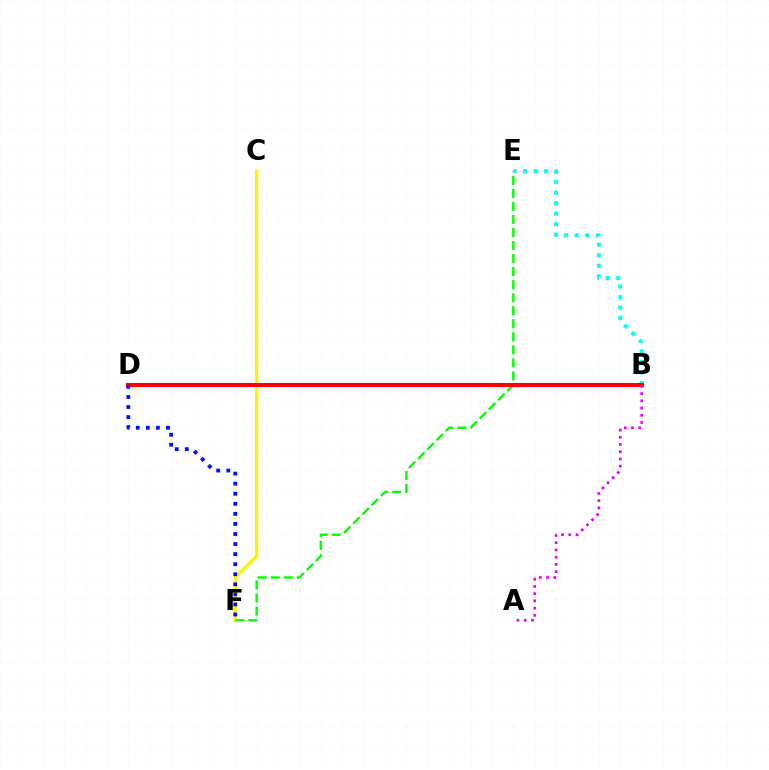{('C', 'F'): [{'color': '#fcf500', 'line_style': 'solid', 'thickness': 2.32}], ('B', 'E'): [{'color': '#00fff6', 'line_style': 'dotted', 'thickness': 2.86}], ('E', 'F'): [{'color': '#08ff00', 'line_style': 'dashed', 'thickness': 1.77}], ('B', 'D'): [{'color': '#ff0000', 'line_style': 'solid', 'thickness': 2.96}], ('A', 'B'): [{'color': '#ee00ff', 'line_style': 'dotted', 'thickness': 1.96}], ('D', 'F'): [{'color': '#0010ff', 'line_style': 'dotted', 'thickness': 2.73}]}